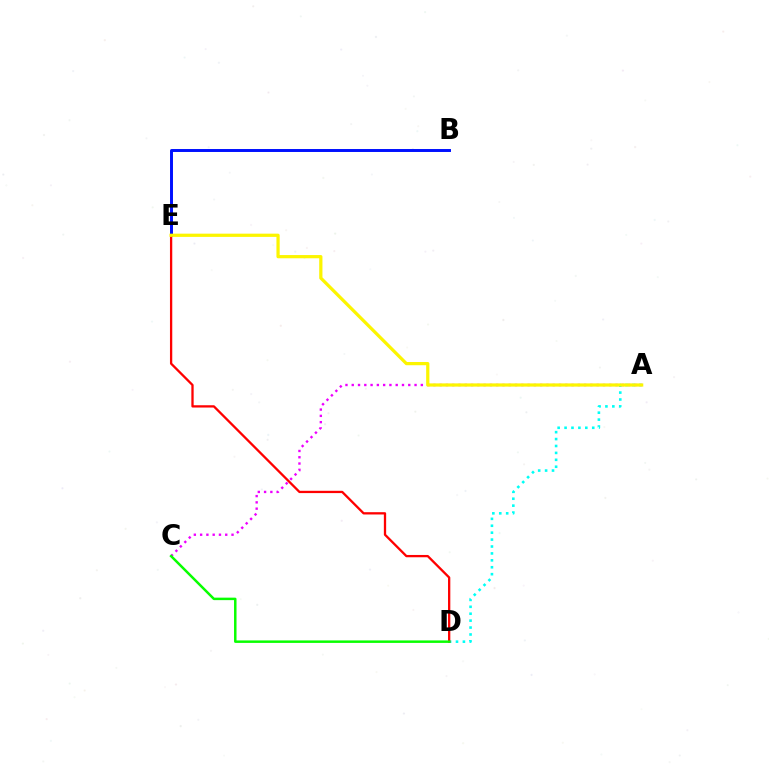{('A', 'D'): [{'color': '#00fff6', 'line_style': 'dotted', 'thickness': 1.88}], ('A', 'C'): [{'color': '#ee00ff', 'line_style': 'dotted', 'thickness': 1.71}], ('B', 'E'): [{'color': '#0010ff', 'line_style': 'solid', 'thickness': 2.13}], ('D', 'E'): [{'color': '#ff0000', 'line_style': 'solid', 'thickness': 1.65}], ('A', 'E'): [{'color': '#fcf500', 'line_style': 'solid', 'thickness': 2.32}], ('C', 'D'): [{'color': '#08ff00', 'line_style': 'solid', 'thickness': 1.79}]}